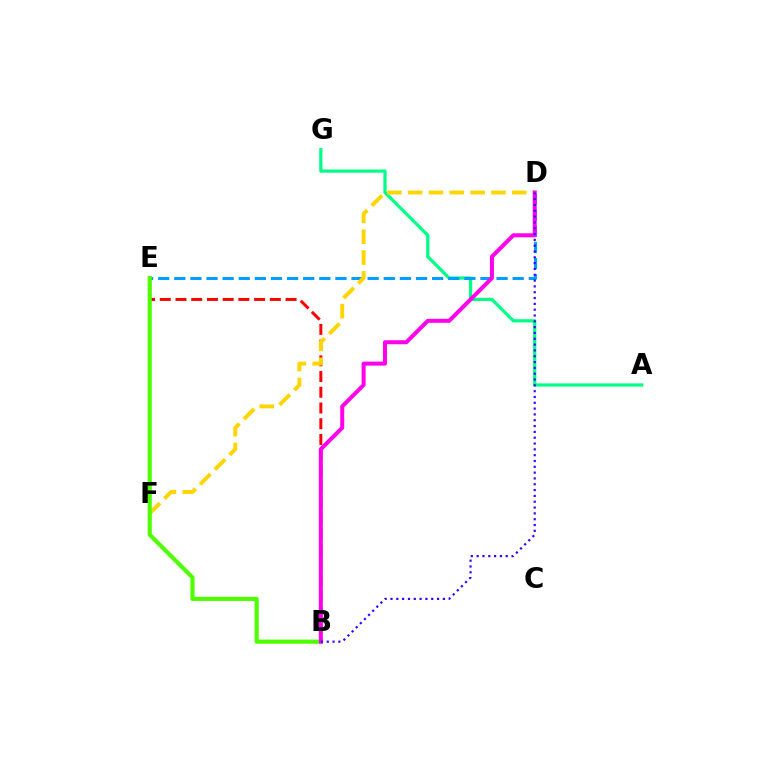{('A', 'G'): [{'color': '#00ff86', 'line_style': 'solid', 'thickness': 2.33}], ('B', 'E'): [{'color': '#ff0000', 'line_style': 'dashed', 'thickness': 2.14}, {'color': '#4fff00', 'line_style': 'solid', 'thickness': 2.99}], ('D', 'E'): [{'color': '#009eff', 'line_style': 'dashed', 'thickness': 2.19}], ('D', 'F'): [{'color': '#ffd500', 'line_style': 'dashed', 'thickness': 2.83}], ('B', 'D'): [{'color': '#ff00ed', 'line_style': 'solid', 'thickness': 2.88}, {'color': '#3700ff', 'line_style': 'dotted', 'thickness': 1.58}]}